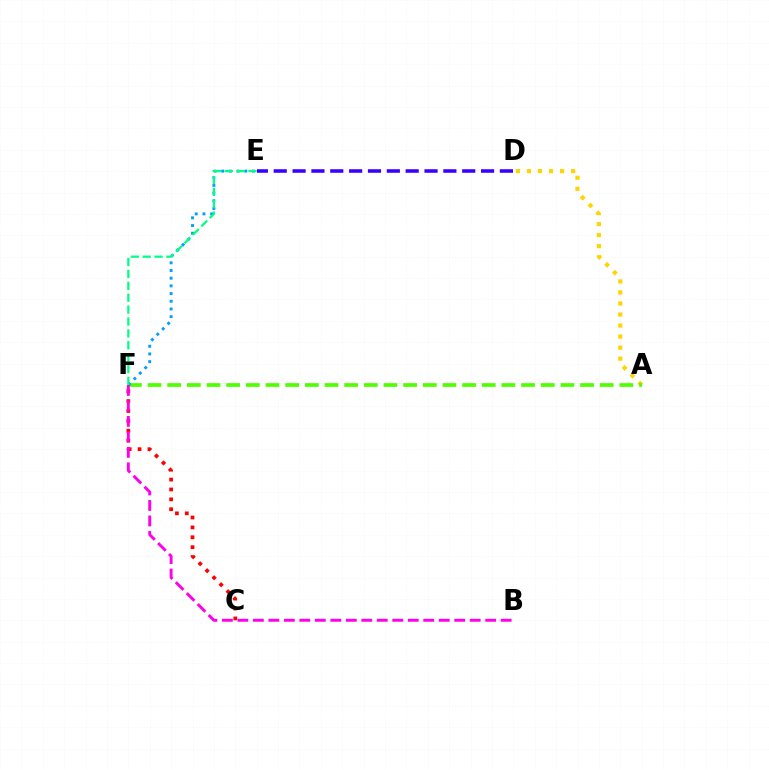{('A', 'D'): [{'color': '#ffd500', 'line_style': 'dotted', 'thickness': 3.0}], ('A', 'F'): [{'color': '#4fff00', 'line_style': 'dashed', 'thickness': 2.67}], ('C', 'F'): [{'color': '#ff0000', 'line_style': 'dotted', 'thickness': 2.69}], ('E', 'F'): [{'color': '#009eff', 'line_style': 'dotted', 'thickness': 2.09}, {'color': '#00ff86', 'line_style': 'dashed', 'thickness': 1.61}], ('B', 'F'): [{'color': '#ff00ed', 'line_style': 'dashed', 'thickness': 2.1}], ('D', 'E'): [{'color': '#3700ff', 'line_style': 'dashed', 'thickness': 2.56}]}